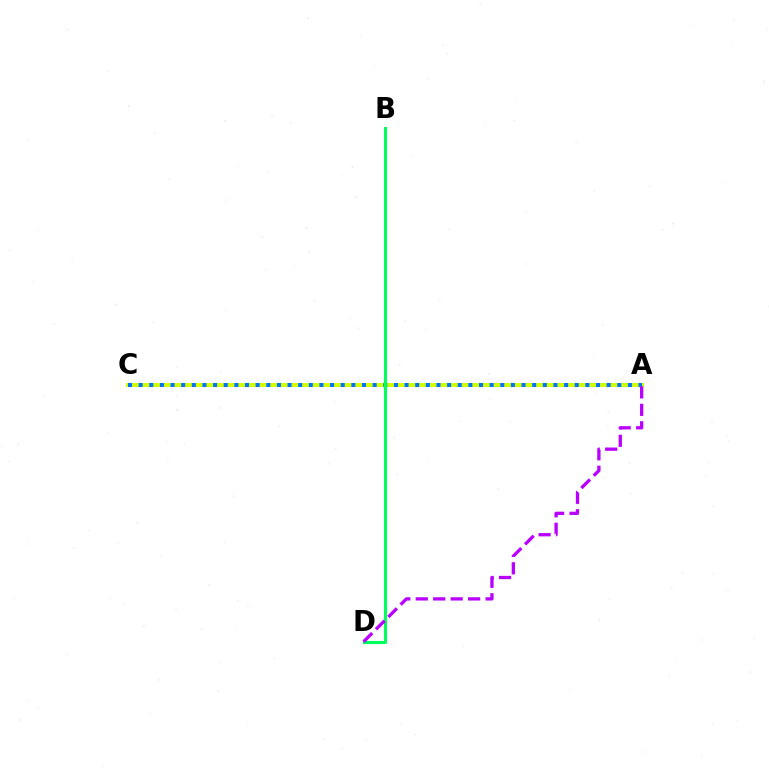{('A', 'C'): [{'color': '#ff0000', 'line_style': 'dotted', 'thickness': 2.63}, {'color': '#d1ff00', 'line_style': 'solid', 'thickness': 2.82}, {'color': '#0074ff', 'line_style': 'dotted', 'thickness': 2.89}], ('B', 'D'): [{'color': '#00ff5c', 'line_style': 'solid', 'thickness': 2.23}], ('A', 'D'): [{'color': '#b900ff', 'line_style': 'dashed', 'thickness': 2.37}]}